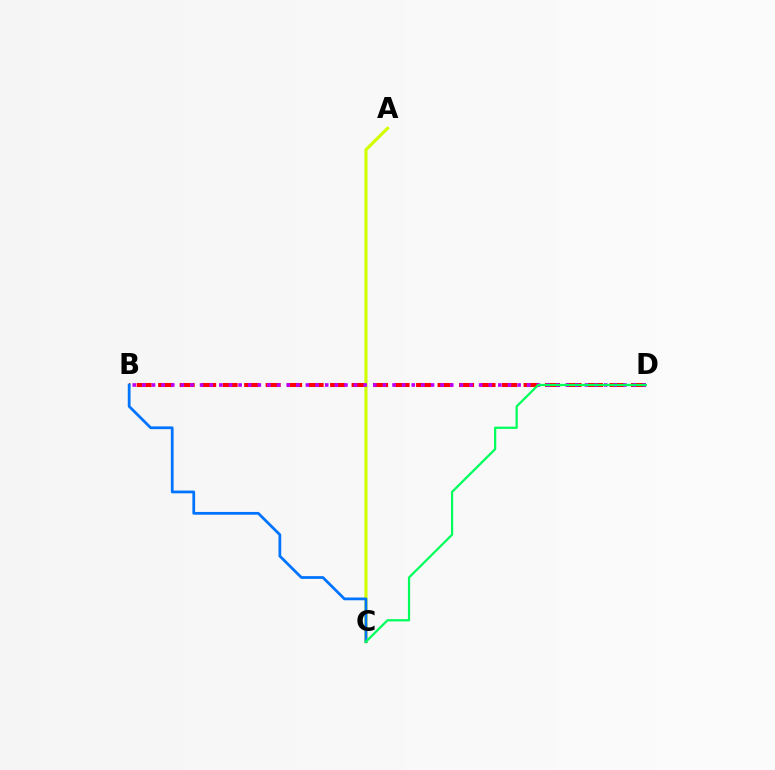{('B', 'D'): [{'color': '#ff0000', 'line_style': 'dashed', 'thickness': 2.92}, {'color': '#b900ff', 'line_style': 'dotted', 'thickness': 2.61}], ('A', 'C'): [{'color': '#d1ff00', 'line_style': 'solid', 'thickness': 2.25}], ('B', 'C'): [{'color': '#0074ff', 'line_style': 'solid', 'thickness': 1.99}], ('C', 'D'): [{'color': '#00ff5c', 'line_style': 'solid', 'thickness': 1.62}]}